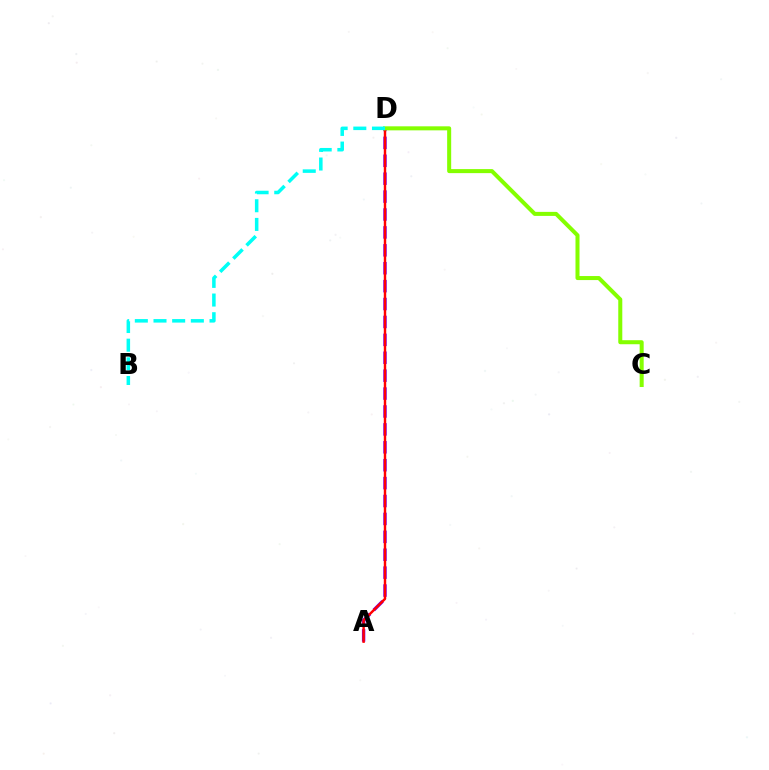{('A', 'D'): [{'color': '#7200ff', 'line_style': 'dashed', 'thickness': 2.43}, {'color': '#ff0000', 'line_style': 'solid', 'thickness': 1.75}], ('C', 'D'): [{'color': '#84ff00', 'line_style': 'solid', 'thickness': 2.9}], ('B', 'D'): [{'color': '#00fff6', 'line_style': 'dashed', 'thickness': 2.54}]}